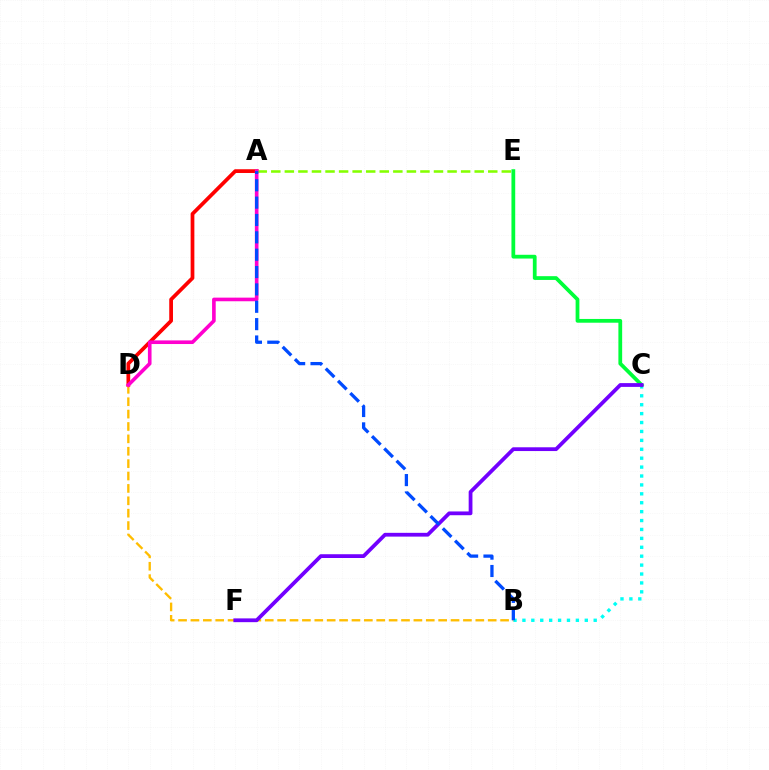{('A', 'D'): [{'color': '#ff0000', 'line_style': 'solid', 'thickness': 2.69}, {'color': '#ff00cf', 'line_style': 'solid', 'thickness': 2.61}], ('A', 'E'): [{'color': '#84ff00', 'line_style': 'dashed', 'thickness': 1.84}], ('B', 'C'): [{'color': '#00fff6', 'line_style': 'dotted', 'thickness': 2.42}], ('B', 'D'): [{'color': '#ffbd00', 'line_style': 'dashed', 'thickness': 1.68}], ('C', 'E'): [{'color': '#00ff39', 'line_style': 'solid', 'thickness': 2.71}], ('C', 'F'): [{'color': '#7200ff', 'line_style': 'solid', 'thickness': 2.72}], ('A', 'B'): [{'color': '#004bff', 'line_style': 'dashed', 'thickness': 2.36}]}